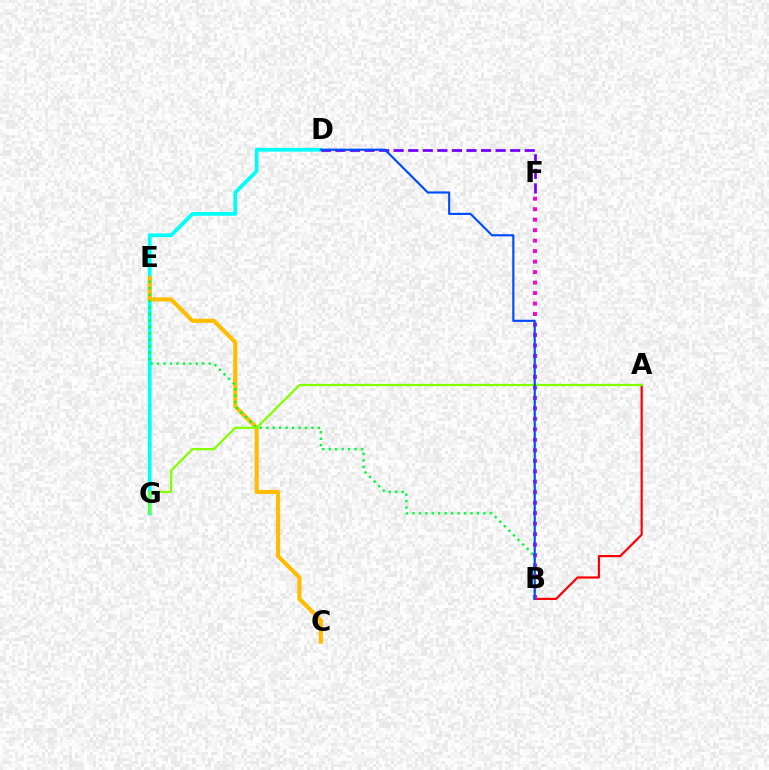{('A', 'B'): [{'color': '#ff0000', 'line_style': 'solid', 'thickness': 1.58}], ('D', 'G'): [{'color': '#00fff6', 'line_style': 'solid', 'thickness': 2.71}], ('B', 'F'): [{'color': '#ff00cf', 'line_style': 'dotted', 'thickness': 2.85}], ('C', 'E'): [{'color': '#ffbd00', 'line_style': 'solid', 'thickness': 2.98}], ('B', 'E'): [{'color': '#00ff39', 'line_style': 'dotted', 'thickness': 1.75}], ('D', 'F'): [{'color': '#7200ff', 'line_style': 'dashed', 'thickness': 1.98}], ('A', 'G'): [{'color': '#84ff00', 'line_style': 'solid', 'thickness': 1.64}], ('B', 'D'): [{'color': '#004bff', 'line_style': 'solid', 'thickness': 1.56}]}